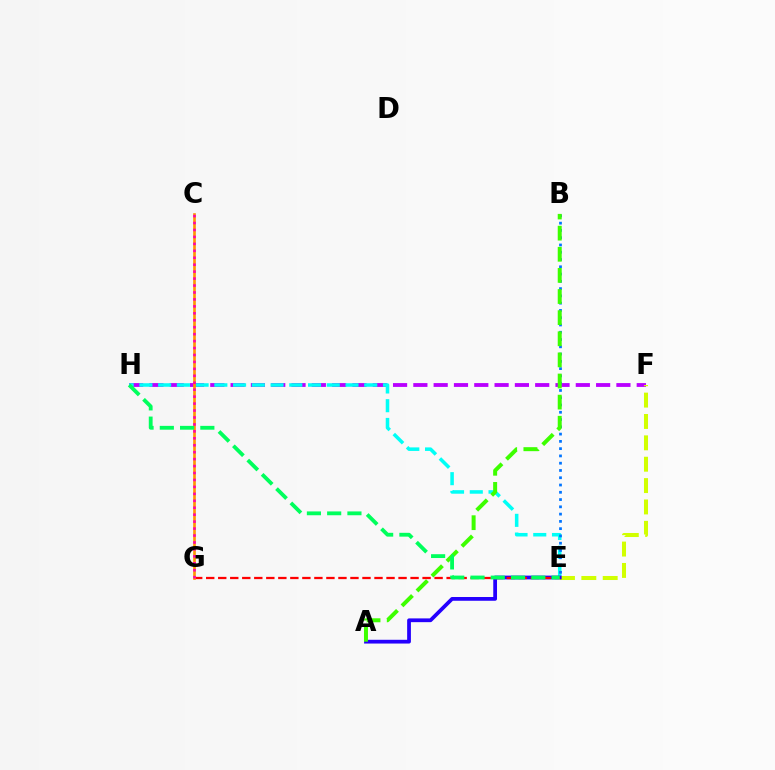{('F', 'H'): [{'color': '#b900ff', 'line_style': 'dashed', 'thickness': 2.76}], ('E', 'H'): [{'color': '#00fff6', 'line_style': 'dashed', 'thickness': 2.55}, {'color': '#00ff5c', 'line_style': 'dashed', 'thickness': 2.75}], ('B', 'E'): [{'color': '#0074ff', 'line_style': 'dotted', 'thickness': 1.98}], ('E', 'F'): [{'color': '#d1ff00', 'line_style': 'dashed', 'thickness': 2.9}], ('A', 'E'): [{'color': '#2500ff', 'line_style': 'solid', 'thickness': 2.7}], ('A', 'B'): [{'color': '#3dff00', 'line_style': 'dashed', 'thickness': 2.87}], ('E', 'G'): [{'color': '#ff0000', 'line_style': 'dashed', 'thickness': 1.63}], ('C', 'G'): [{'color': '#ff9400', 'line_style': 'solid', 'thickness': 1.91}, {'color': '#ff00ac', 'line_style': 'dotted', 'thickness': 1.89}]}